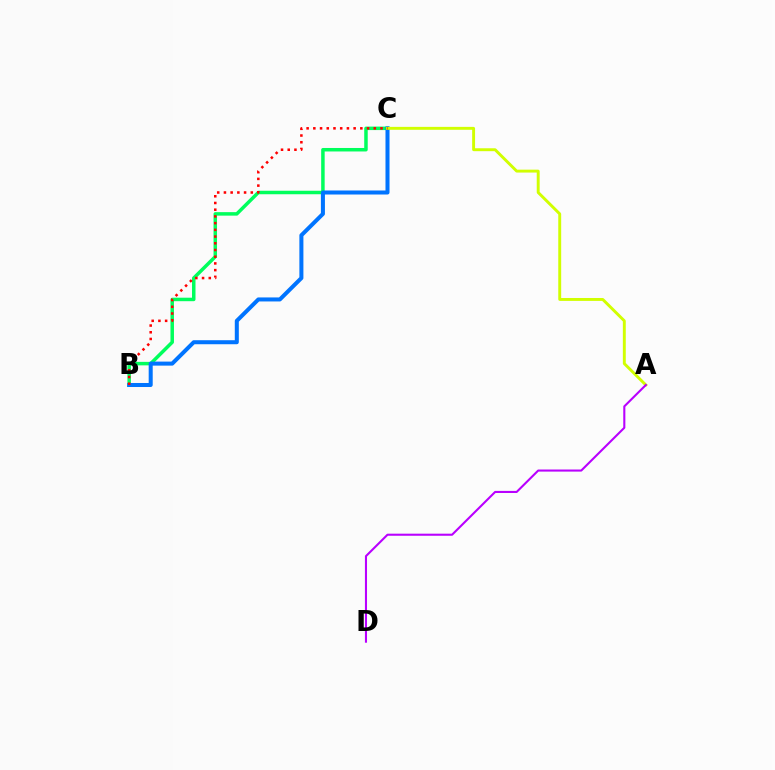{('B', 'C'): [{'color': '#00ff5c', 'line_style': 'solid', 'thickness': 2.51}, {'color': '#0074ff', 'line_style': 'solid', 'thickness': 2.9}, {'color': '#ff0000', 'line_style': 'dotted', 'thickness': 1.82}], ('A', 'C'): [{'color': '#d1ff00', 'line_style': 'solid', 'thickness': 2.1}], ('A', 'D'): [{'color': '#b900ff', 'line_style': 'solid', 'thickness': 1.5}]}